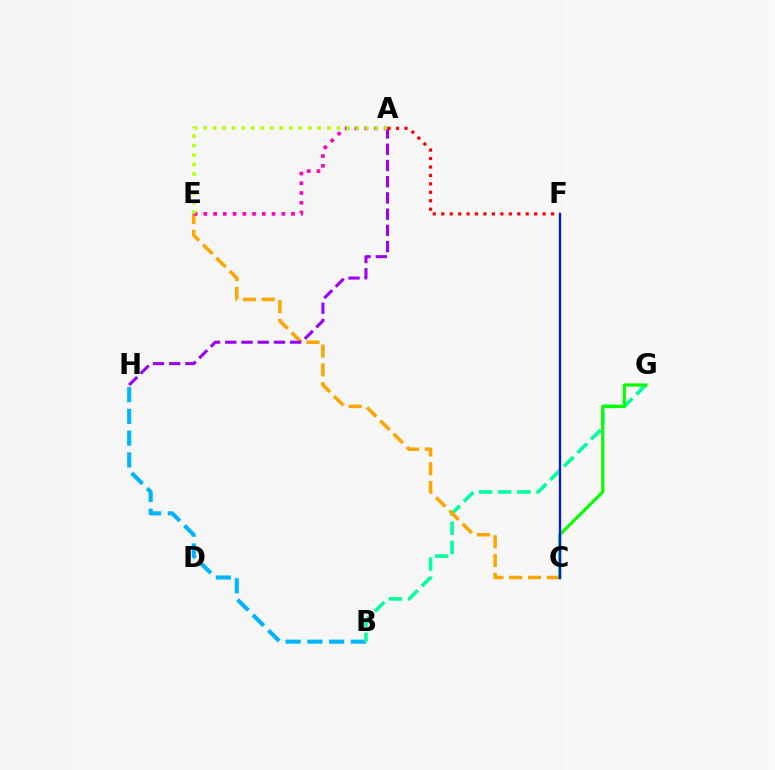{('B', 'H'): [{'color': '#00b5ff', 'line_style': 'dashed', 'thickness': 2.96}], ('B', 'G'): [{'color': '#00ff9d', 'line_style': 'dashed', 'thickness': 2.6}], ('C', 'E'): [{'color': '#ffa500', 'line_style': 'dashed', 'thickness': 2.55}], ('A', 'E'): [{'color': '#ff00bd', 'line_style': 'dotted', 'thickness': 2.65}, {'color': '#b3ff00', 'line_style': 'dotted', 'thickness': 2.59}], ('A', 'H'): [{'color': '#9b00ff', 'line_style': 'dashed', 'thickness': 2.2}], ('C', 'G'): [{'color': '#08ff00', 'line_style': 'solid', 'thickness': 2.29}], ('A', 'F'): [{'color': '#ff0000', 'line_style': 'dotted', 'thickness': 2.29}], ('C', 'F'): [{'color': '#0010ff', 'line_style': 'solid', 'thickness': 1.64}]}